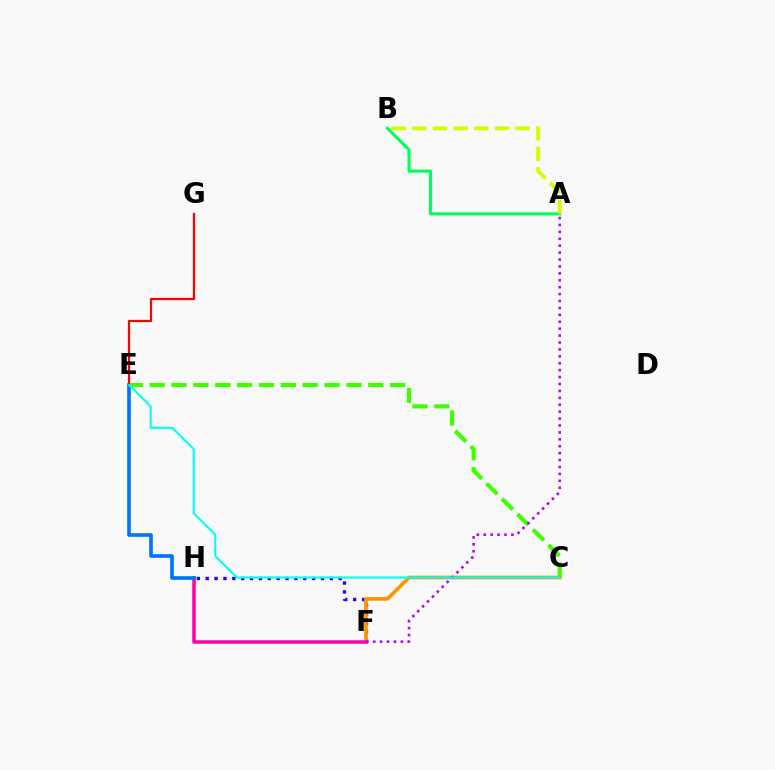{('F', 'H'): [{'color': '#2500ff', 'line_style': 'dotted', 'thickness': 2.41}, {'color': '#ff00ac', 'line_style': 'solid', 'thickness': 2.52}], ('C', 'F'): [{'color': '#ff9400', 'line_style': 'solid', 'thickness': 2.64}], ('A', 'B'): [{'color': '#00ff5c', 'line_style': 'solid', 'thickness': 2.23}, {'color': '#d1ff00', 'line_style': 'dashed', 'thickness': 2.8}], ('E', 'H'): [{'color': '#0074ff', 'line_style': 'solid', 'thickness': 2.62}], ('C', 'E'): [{'color': '#3dff00', 'line_style': 'dashed', 'thickness': 2.97}, {'color': '#00fff6', 'line_style': 'solid', 'thickness': 1.5}], ('E', 'G'): [{'color': '#ff0000', 'line_style': 'solid', 'thickness': 1.63}], ('A', 'F'): [{'color': '#b900ff', 'line_style': 'dotted', 'thickness': 1.88}]}